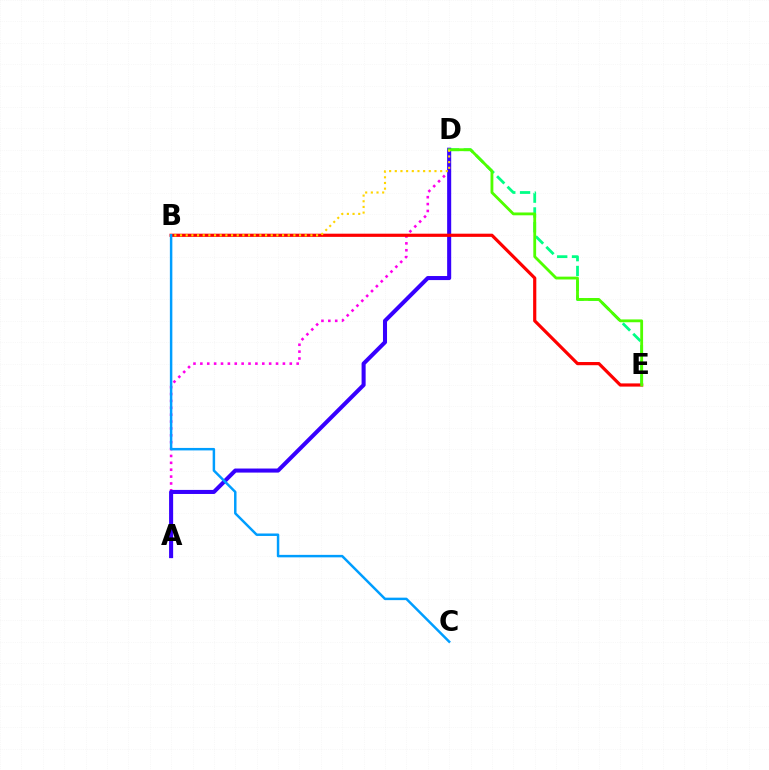{('D', 'E'): [{'color': '#00ff86', 'line_style': 'dashed', 'thickness': 2.01}, {'color': '#4fff00', 'line_style': 'solid', 'thickness': 2.03}], ('A', 'D'): [{'color': '#ff00ed', 'line_style': 'dotted', 'thickness': 1.87}, {'color': '#3700ff', 'line_style': 'solid', 'thickness': 2.92}], ('B', 'E'): [{'color': '#ff0000', 'line_style': 'solid', 'thickness': 2.29}], ('B', 'C'): [{'color': '#009eff', 'line_style': 'solid', 'thickness': 1.78}], ('B', 'D'): [{'color': '#ffd500', 'line_style': 'dotted', 'thickness': 1.54}]}